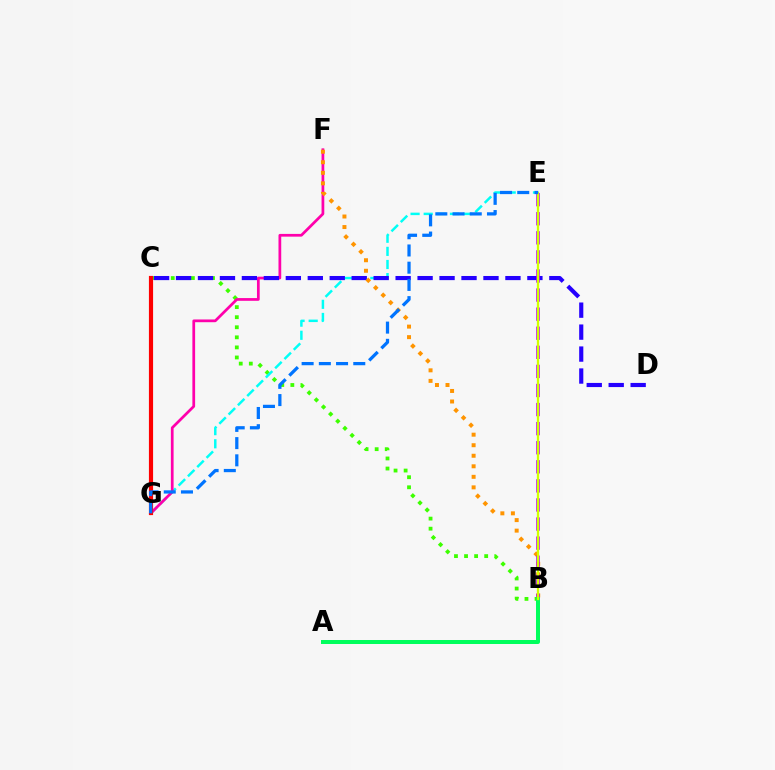{('B', 'C'): [{'color': '#3dff00', 'line_style': 'dotted', 'thickness': 2.74}], ('E', 'G'): [{'color': '#00fff6', 'line_style': 'dashed', 'thickness': 1.78}, {'color': '#0074ff', 'line_style': 'dashed', 'thickness': 2.34}], ('F', 'G'): [{'color': '#ff00ac', 'line_style': 'solid', 'thickness': 1.97}], ('C', 'G'): [{'color': '#ff0000', 'line_style': 'solid', 'thickness': 3.0}], ('C', 'D'): [{'color': '#2500ff', 'line_style': 'dashed', 'thickness': 2.98}], ('B', 'F'): [{'color': '#ff9400', 'line_style': 'dotted', 'thickness': 2.86}], ('B', 'E'): [{'color': '#b900ff', 'line_style': 'dashed', 'thickness': 2.59}, {'color': '#d1ff00', 'line_style': 'solid', 'thickness': 1.65}], ('A', 'B'): [{'color': '#00ff5c', 'line_style': 'solid', 'thickness': 2.87}]}